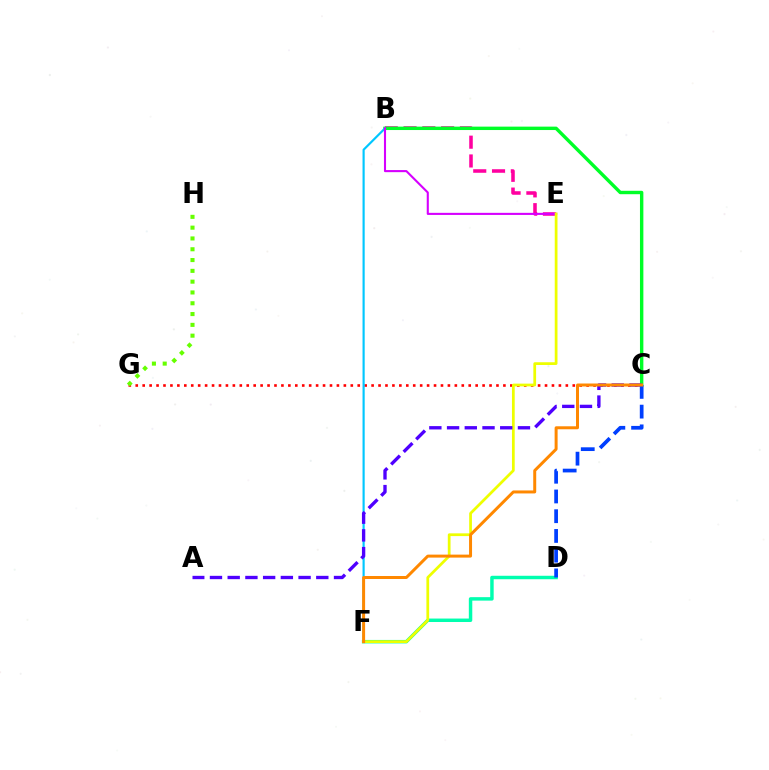{('B', 'E'): [{'color': '#ff00a0', 'line_style': 'dashed', 'thickness': 2.55}, {'color': '#d600ff', 'line_style': 'solid', 'thickness': 1.51}], ('C', 'G'): [{'color': '#ff0000', 'line_style': 'dotted', 'thickness': 1.88}], ('B', 'C'): [{'color': '#00ff27', 'line_style': 'solid', 'thickness': 2.45}], ('B', 'F'): [{'color': '#00c7ff', 'line_style': 'solid', 'thickness': 1.56}], ('G', 'H'): [{'color': '#66ff00', 'line_style': 'dotted', 'thickness': 2.93}], ('D', 'F'): [{'color': '#00ffaf', 'line_style': 'solid', 'thickness': 2.49}], ('E', 'F'): [{'color': '#eeff00', 'line_style': 'solid', 'thickness': 1.98}], ('A', 'C'): [{'color': '#4f00ff', 'line_style': 'dashed', 'thickness': 2.41}], ('C', 'D'): [{'color': '#003fff', 'line_style': 'dashed', 'thickness': 2.68}], ('C', 'F'): [{'color': '#ff8800', 'line_style': 'solid', 'thickness': 2.15}]}